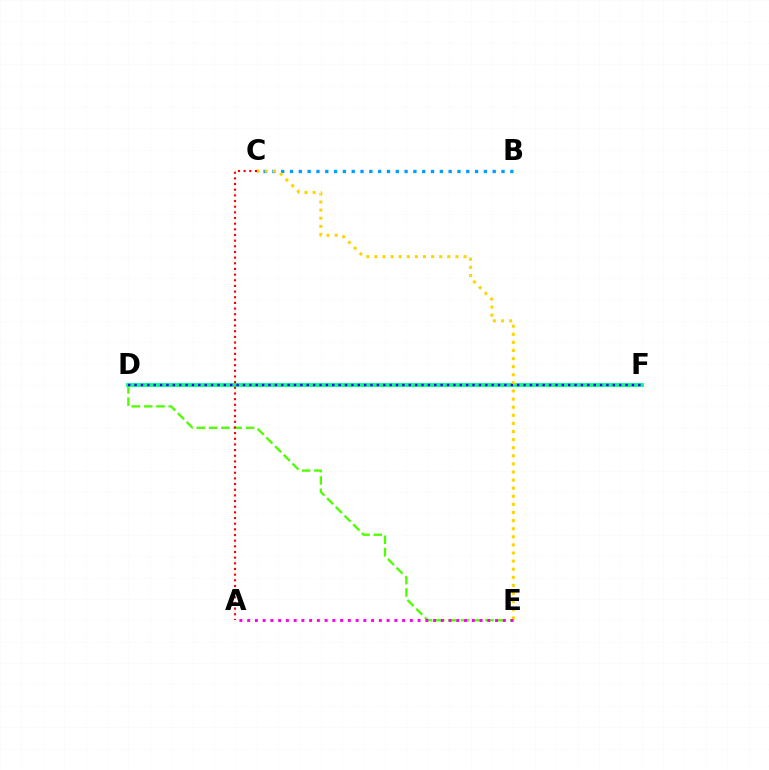{('B', 'C'): [{'color': '#009eff', 'line_style': 'dotted', 'thickness': 2.39}], ('D', 'E'): [{'color': '#4fff00', 'line_style': 'dashed', 'thickness': 1.67}], ('D', 'F'): [{'color': '#00ff86', 'line_style': 'solid', 'thickness': 2.75}, {'color': '#3700ff', 'line_style': 'dotted', 'thickness': 1.73}], ('C', 'E'): [{'color': '#ffd500', 'line_style': 'dotted', 'thickness': 2.2}], ('A', 'E'): [{'color': '#ff00ed', 'line_style': 'dotted', 'thickness': 2.1}], ('A', 'C'): [{'color': '#ff0000', 'line_style': 'dotted', 'thickness': 1.54}]}